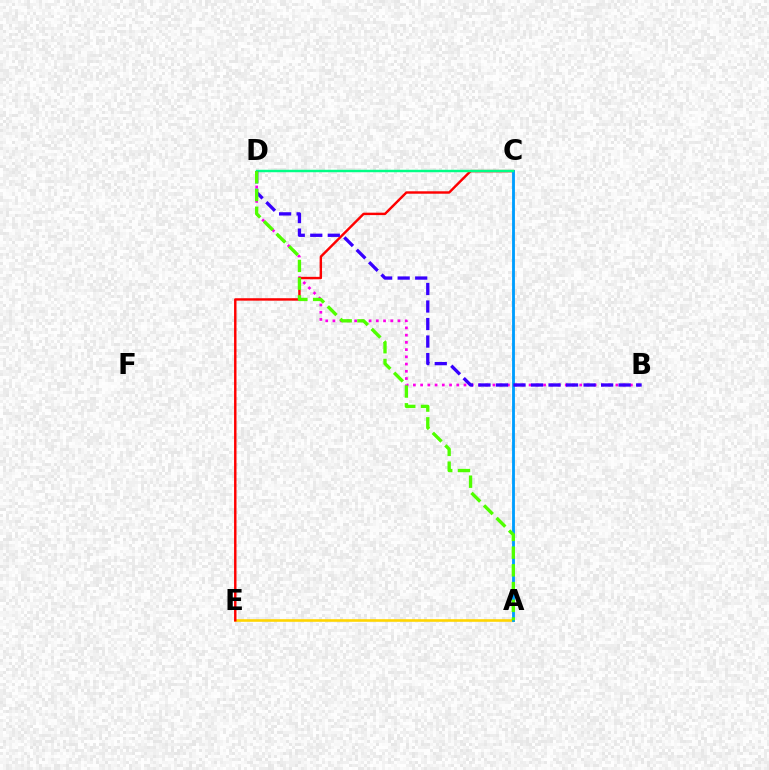{('B', 'D'): [{'color': '#ff00ed', 'line_style': 'dotted', 'thickness': 1.96}, {'color': '#3700ff', 'line_style': 'dashed', 'thickness': 2.38}], ('A', 'E'): [{'color': '#ffd500', 'line_style': 'solid', 'thickness': 1.88}], ('C', 'E'): [{'color': '#ff0000', 'line_style': 'solid', 'thickness': 1.75}], ('A', 'C'): [{'color': '#009eff', 'line_style': 'solid', 'thickness': 2.05}], ('C', 'D'): [{'color': '#00ff86', 'line_style': 'solid', 'thickness': 1.76}], ('A', 'D'): [{'color': '#4fff00', 'line_style': 'dashed', 'thickness': 2.41}]}